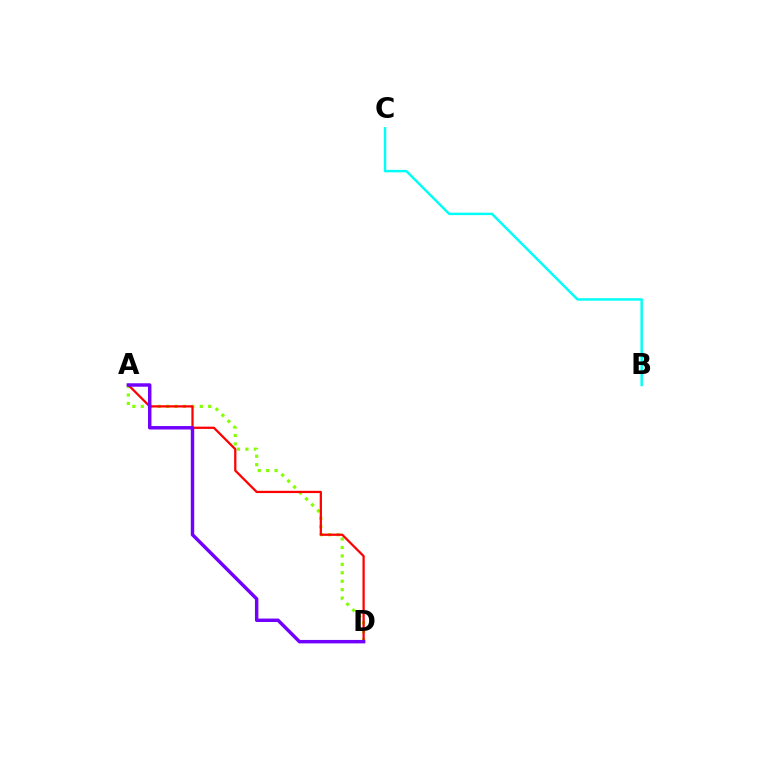{('A', 'D'): [{'color': '#84ff00', 'line_style': 'dotted', 'thickness': 2.29}, {'color': '#ff0000', 'line_style': 'solid', 'thickness': 1.62}, {'color': '#7200ff', 'line_style': 'solid', 'thickness': 2.48}], ('B', 'C'): [{'color': '#00fff6', 'line_style': 'solid', 'thickness': 1.77}]}